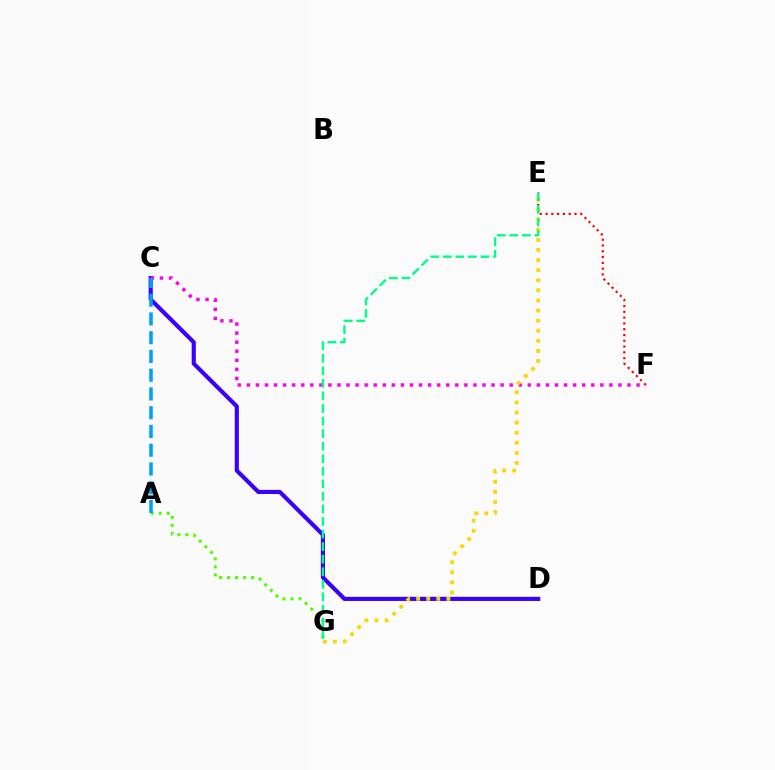{('C', 'D'): [{'color': '#3700ff', 'line_style': 'solid', 'thickness': 2.97}], ('C', 'F'): [{'color': '#ff00ed', 'line_style': 'dotted', 'thickness': 2.46}], ('A', 'G'): [{'color': '#4fff00', 'line_style': 'dotted', 'thickness': 2.17}], ('E', 'G'): [{'color': '#ffd500', 'line_style': 'dotted', 'thickness': 2.74}, {'color': '#00ff86', 'line_style': 'dashed', 'thickness': 1.71}], ('A', 'C'): [{'color': '#009eff', 'line_style': 'dashed', 'thickness': 2.55}], ('E', 'F'): [{'color': '#ff0000', 'line_style': 'dotted', 'thickness': 1.57}]}